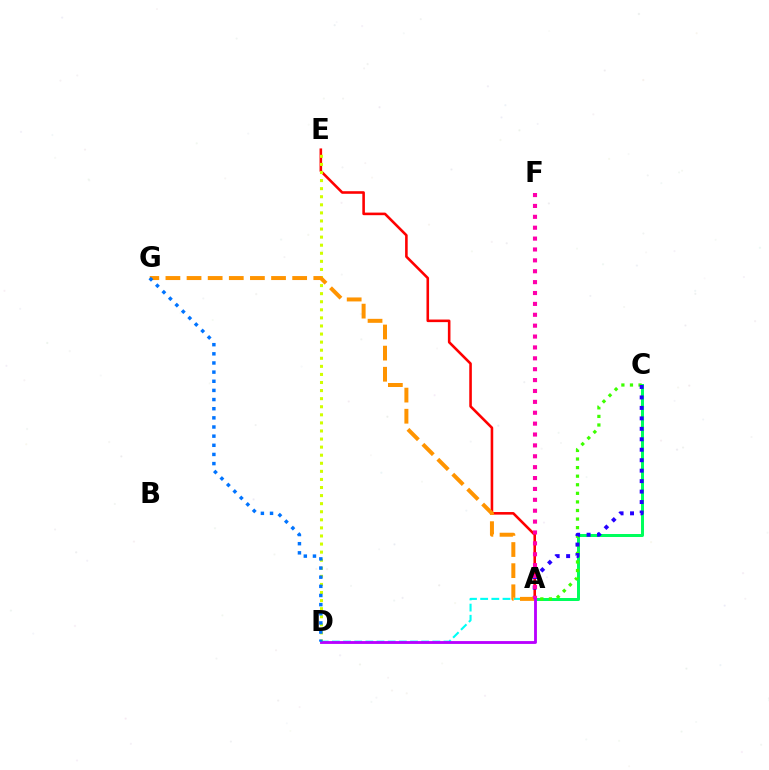{('A', 'C'): [{'color': '#00ff5c', 'line_style': 'solid', 'thickness': 2.16}, {'color': '#3dff00', 'line_style': 'dotted', 'thickness': 2.33}, {'color': '#2500ff', 'line_style': 'dotted', 'thickness': 2.84}], ('A', 'D'): [{'color': '#00fff6', 'line_style': 'dashed', 'thickness': 1.52}, {'color': '#b900ff', 'line_style': 'solid', 'thickness': 2.05}], ('A', 'E'): [{'color': '#ff0000', 'line_style': 'solid', 'thickness': 1.86}], ('D', 'E'): [{'color': '#d1ff00', 'line_style': 'dotted', 'thickness': 2.19}], ('A', 'G'): [{'color': '#ff9400', 'line_style': 'dashed', 'thickness': 2.87}], ('A', 'F'): [{'color': '#ff00ac', 'line_style': 'dotted', 'thickness': 2.96}], ('D', 'G'): [{'color': '#0074ff', 'line_style': 'dotted', 'thickness': 2.49}]}